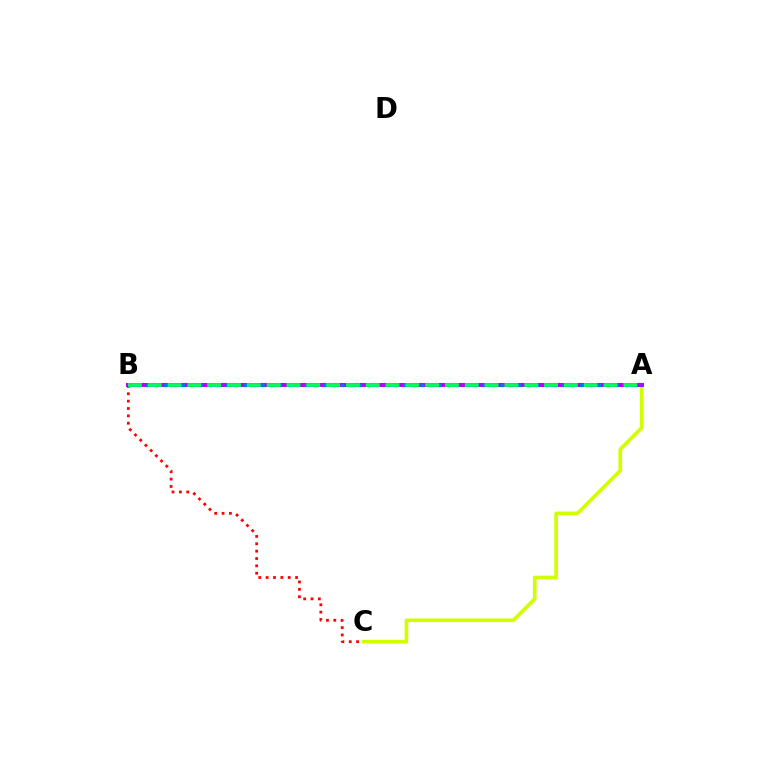{('A', 'C'): [{'color': '#d1ff00', 'line_style': 'solid', 'thickness': 2.65}], ('A', 'B'): [{'color': '#b900ff', 'line_style': 'solid', 'thickness': 2.9}, {'color': '#0074ff', 'line_style': 'dotted', 'thickness': 2.41}, {'color': '#00ff5c', 'line_style': 'dashed', 'thickness': 2.69}], ('B', 'C'): [{'color': '#ff0000', 'line_style': 'dotted', 'thickness': 2.0}]}